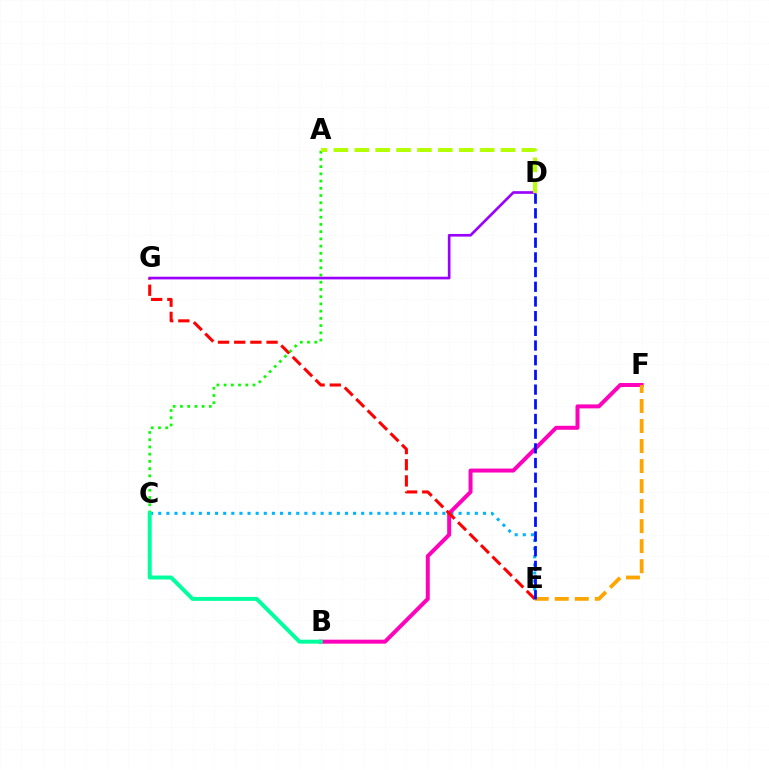{('C', 'E'): [{'color': '#00b5ff', 'line_style': 'dotted', 'thickness': 2.21}], ('B', 'F'): [{'color': '#ff00bd', 'line_style': 'solid', 'thickness': 2.86}], ('E', 'G'): [{'color': '#ff0000', 'line_style': 'dashed', 'thickness': 2.2}], ('E', 'F'): [{'color': '#ffa500', 'line_style': 'dashed', 'thickness': 2.72}], ('A', 'C'): [{'color': '#08ff00', 'line_style': 'dotted', 'thickness': 1.96}], ('D', 'E'): [{'color': '#0010ff', 'line_style': 'dashed', 'thickness': 2.0}], ('B', 'C'): [{'color': '#00ff9d', 'line_style': 'solid', 'thickness': 2.84}], ('D', 'G'): [{'color': '#9b00ff', 'line_style': 'solid', 'thickness': 1.92}], ('A', 'D'): [{'color': '#b3ff00', 'line_style': 'dashed', 'thickness': 2.84}]}